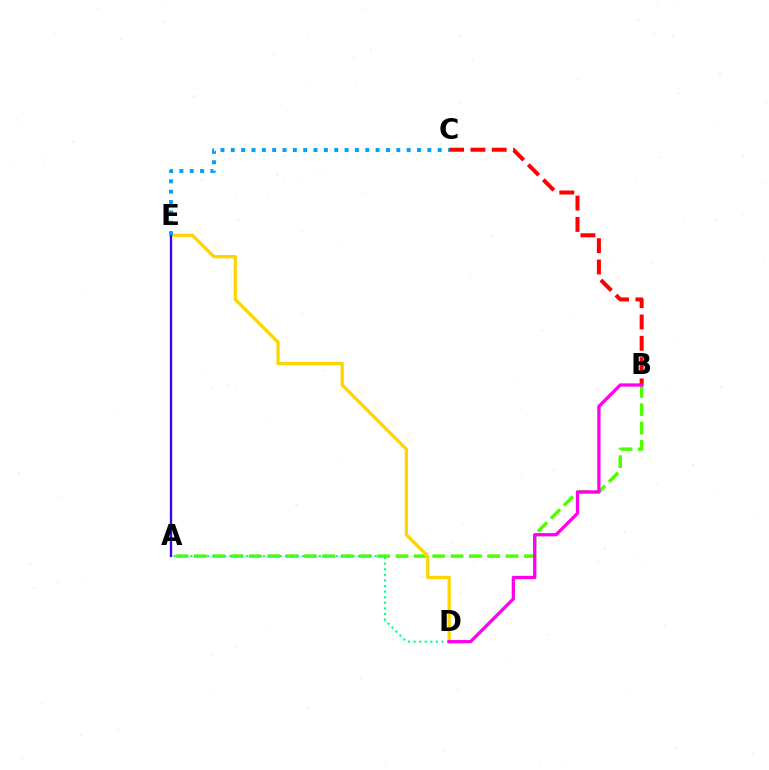{('A', 'B'): [{'color': '#4fff00', 'line_style': 'dashed', 'thickness': 2.49}], ('D', 'E'): [{'color': '#ffd500', 'line_style': 'solid', 'thickness': 2.37}], ('A', 'D'): [{'color': '#00ff86', 'line_style': 'dotted', 'thickness': 1.52}], ('B', 'C'): [{'color': '#ff0000', 'line_style': 'dashed', 'thickness': 2.9}], ('B', 'D'): [{'color': '#ff00ed', 'line_style': 'solid', 'thickness': 2.35}], ('A', 'E'): [{'color': '#3700ff', 'line_style': 'solid', 'thickness': 1.67}], ('C', 'E'): [{'color': '#009eff', 'line_style': 'dotted', 'thickness': 2.81}]}